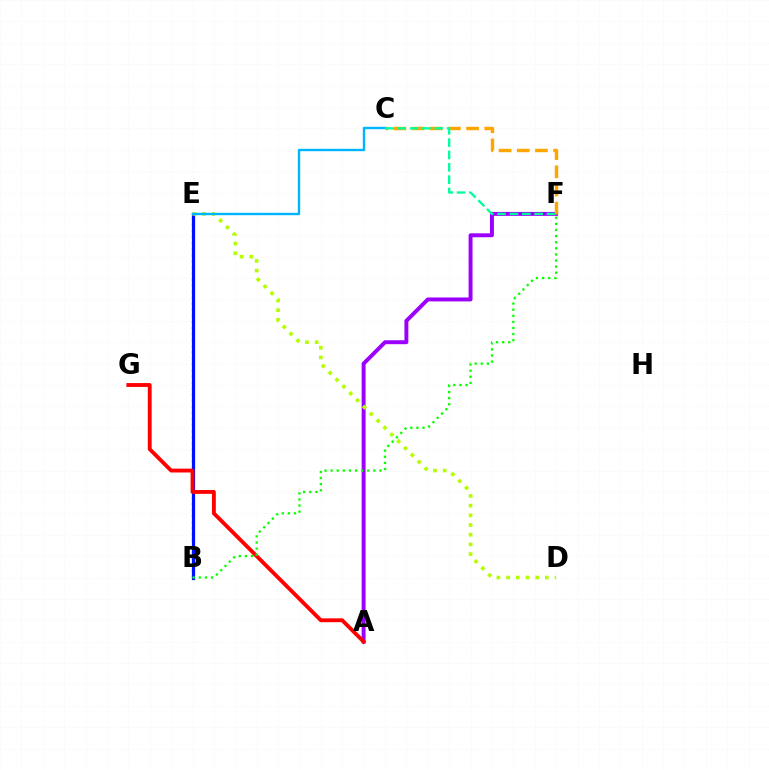{('A', 'F'): [{'color': '#9b00ff', 'line_style': 'solid', 'thickness': 2.83}], ('B', 'E'): [{'color': '#ff00bd', 'line_style': 'dotted', 'thickness': 1.65}, {'color': '#0010ff', 'line_style': 'solid', 'thickness': 2.3}], ('C', 'F'): [{'color': '#ffa500', 'line_style': 'dashed', 'thickness': 2.47}, {'color': '#00ff9d', 'line_style': 'dashed', 'thickness': 1.68}], ('D', 'E'): [{'color': '#b3ff00', 'line_style': 'dotted', 'thickness': 2.63}], ('C', 'E'): [{'color': '#00b5ff', 'line_style': 'solid', 'thickness': 1.73}], ('A', 'G'): [{'color': '#ff0000', 'line_style': 'solid', 'thickness': 2.78}], ('B', 'F'): [{'color': '#08ff00', 'line_style': 'dotted', 'thickness': 1.66}]}